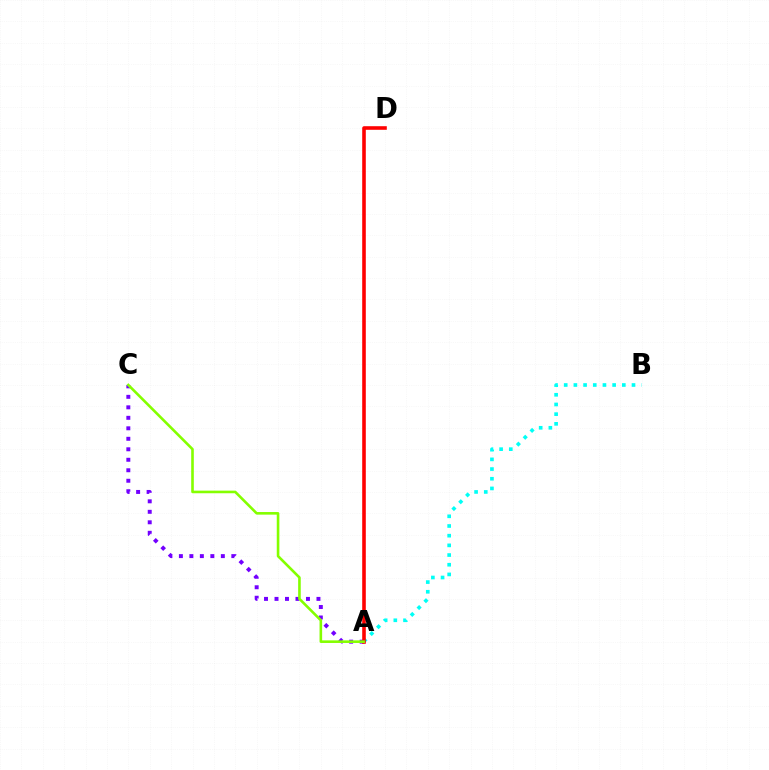{('A', 'C'): [{'color': '#7200ff', 'line_style': 'dotted', 'thickness': 2.85}, {'color': '#84ff00', 'line_style': 'solid', 'thickness': 1.88}], ('A', 'B'): [{'color': '#00fff6', 'line_style': 'dotted', 'thickness': 2.63}], ('A', 'D'): [{'color': '#ff0000', 'line_style': 'solid', 'thickness': 2.58}]}